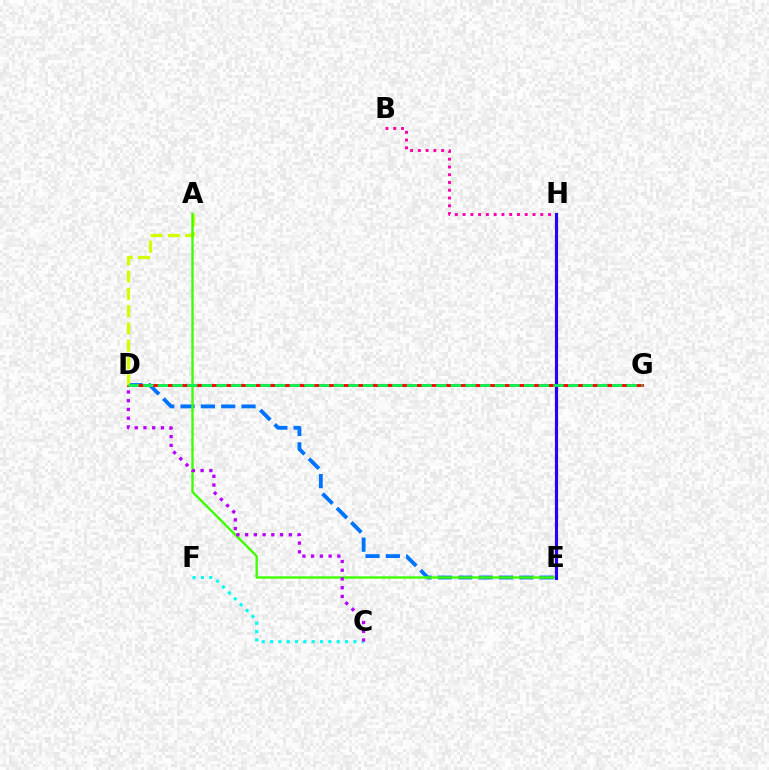{('D', 'E'): [{'color': '#0074ff', 'line_style': 'dashed', 'thickness': 2.76}], ('D', 'G'): [{'color': '#ff0000', 'line_style': 'solid', 'thickness': 2.06}, {'color': '#00ff5c', 'line_style': 'dashed', 'thickness': 1.99}], ('C', 'F'): [{'color': '#00fff6', 'line_style': 'dotted', 'thickness': 2.26}], ('A', 'D'): [{'color': '#d1ff00', 'line_style': 'dashed', 'thickness': 2.35}], ('A', 'E'): [{'color': '#3dff00', 'line_style': 'solid', 'thickness': 1.7}], ('E', 'H'): [{'color': '#ff9400', 'line_style': 'dotted', 'thickness': 2.31}, {'color': '#2500ff', 'line_style': 'solid', 'thickness': 2.25}], ('B', 'H'): [{'color': '#ff00ac', 'line_style': 'dotted', 'thickness': 2.11}], ('C', 'D'): [{'color': '#b900ff', 'line_style': 'dotted', 'thickness': 2.37}]}